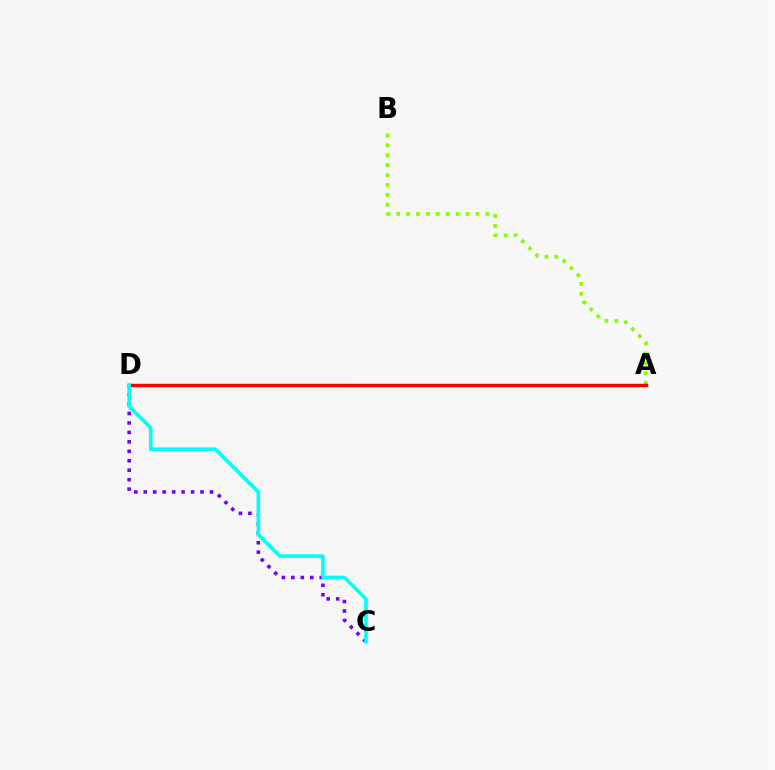{('A', 'B'): [{'color': '#84ff00', 'line_style': 'dotted', 'thickness': 2.69}], ('C', 'D'): [{'color': '#7200ff', 'line_style': 'dotted', 'thickness': 2.57}, {'color': '#00fff6', 'line_style': 'solid', 'thickness': 2.62}], ('A', 'D'): [{'color': '#ff0000', 'line_style': 'solid', 'thickness': 2.49}]}